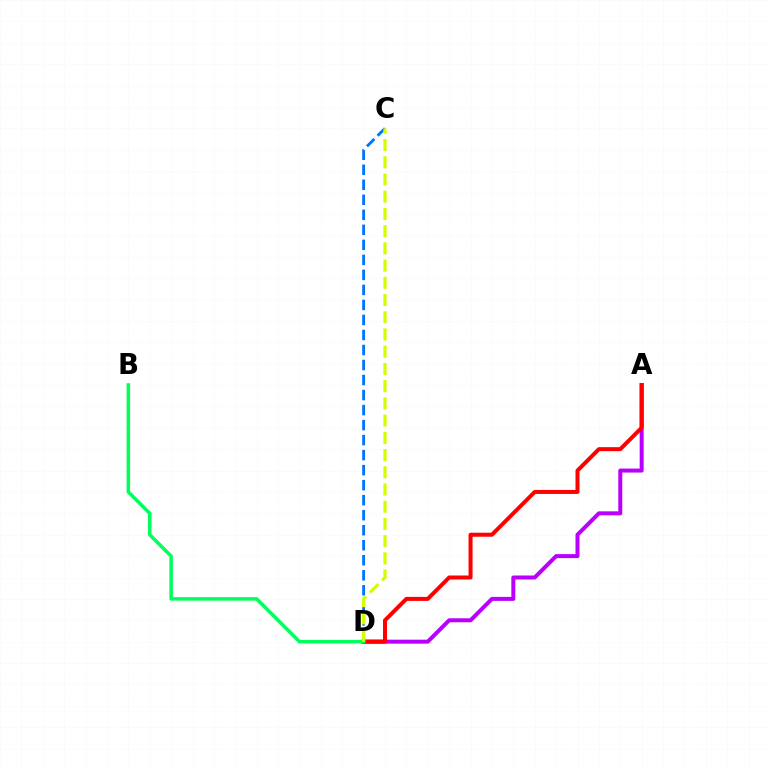{('A', 'D'): [{'color': '#b900ff', 'line_style': 'solid', 'thickness': 2.88}, {'color': '#ff0000', 'line_style': 'solid', 'thickness': 2.88}], ('C', 'D'): [{'color': '#0074ff', 'line_style': 'dashed', 'thickness': 2.04}, {'color': '#d1ff00', 'line_style': 'dashed', 'thickness': 2.34}], ('B', 'D'): [{'color': '#00ff5c', 'line_style': 'solid', 'thickness': 2.52}]}